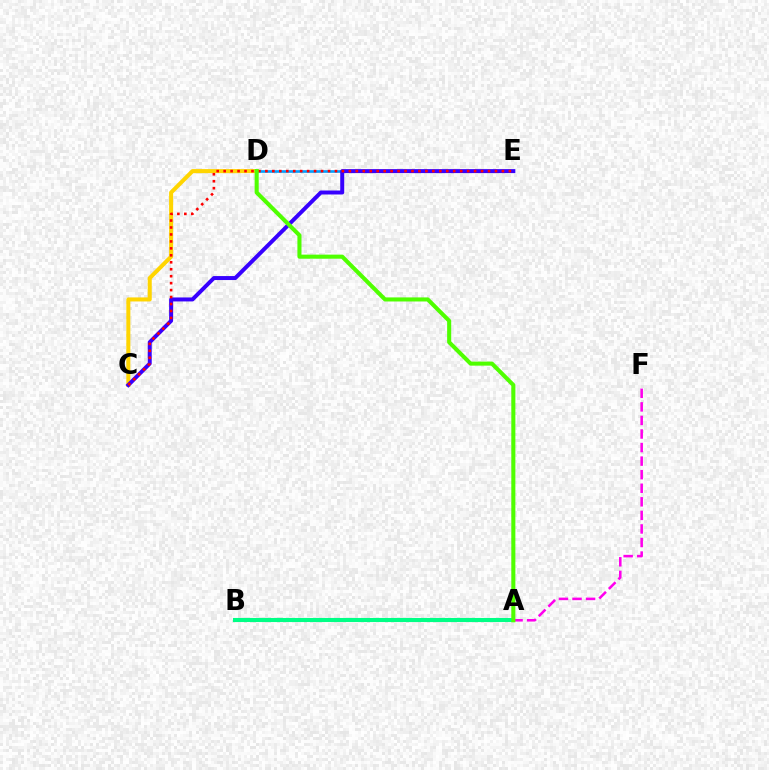{('A', 'B'): [{'color': '#00ff86', 'line_style': 'solid', 'thickness': 2.95}], ('D', 'E'): [{'color': '#009eff', 'line_style': 'solid', 'thickness': 1.9}], ('C', 'D'): [{'color': '#ffd500', 'line_style': 'solid', 'thickness': 2.91}], ('C', 'E'): [{'color': '#3700ff', 'line_style': 'solid', 'thickness': 2.86}, {'color': '#ff0000', 'line_style': 'dotted', 'thickness': 1.89}], ('A', 'F'): [{'color': '#ff00ed', 'line_style': 'dashed', 'thickness': 1.84}], ('A', 'D'): [{'color': '#4fff00', 'line_style': 'solid', 'thickness': 2.93}]}